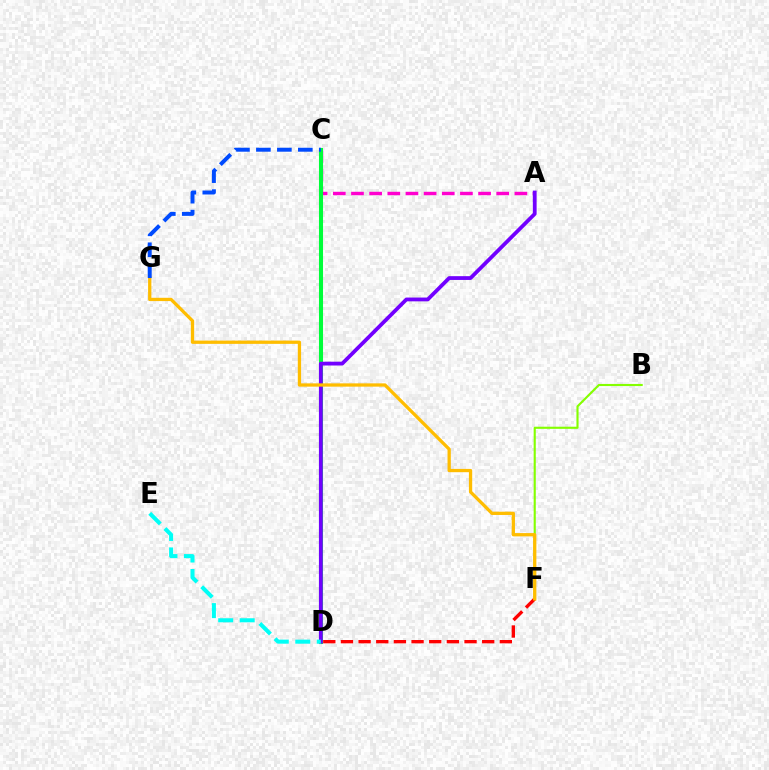{('A', 'C'): [{'color': '#ff00cf', 'line_style': 'dashed', 'thickness': 2.47}], ('C', 'D'): [{'color': '#00ff39', 'line_style': 'solid', 'thickness': 2.92}], ('B', 'F'): [{'color': '#84ff00', 'line_style': 'solid', 'thickness': 1.53}], ('A', 'D'): [{'color': '#7200ff', 'line_style': 'solid', 'thickness': 2.73}], ('D', 'F'): [{'color': '#ff0000', 'line_style': 'dashed', 'thickness': 2.4}], ('D', 'E'): [{'color': '#00fff6', 'line_style': 'dashed', 'thickness': 2.92}], ('F', 'G'): [{'color': '#ffbd00', 'line_style': 'solid', 'thickness': 2.36}], ('C', 'G'): [{'color': '#004bff', 'line_style': 'dashed', 'thickness': 2.85}]}